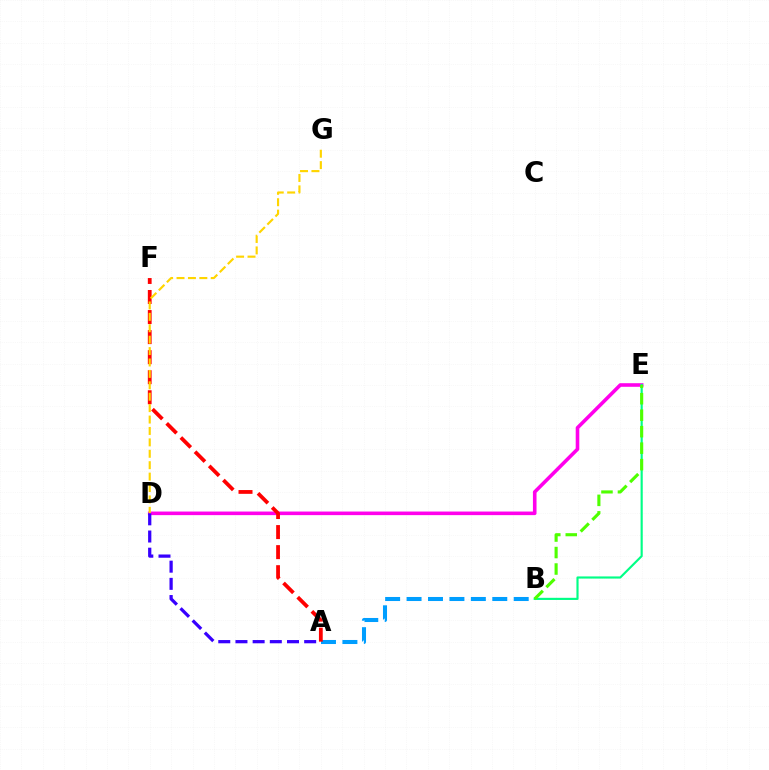{('D', 'E'): [{'color': '#ff00ed', 'line_style': 'solid', 'thickness': 2.59}], ('A', 'B'): [{'color': '#009eff', 'line_style': 'dashed', 'thickness': 2.91}], ('B', 'E'): [{'color': '#00ff86', 'line_style': 'solid', 'thickness': 1.55}, {'color': '#4fff00', 'line_style': 'dashed', 'thickness': 2.24}], ('A', 'F'): [{'color': '#ff0000', 'line_style': 'dashed', 'thickness': 2.72}], ('D', 'G'): [{'color': '#ffd500', 'line_style': 'dashed', 'thickness': 1.55}], ('A', 'D'): [{'color': '#3700ff', 'line_style': 'dashed', 'thickness': 2.33}]}